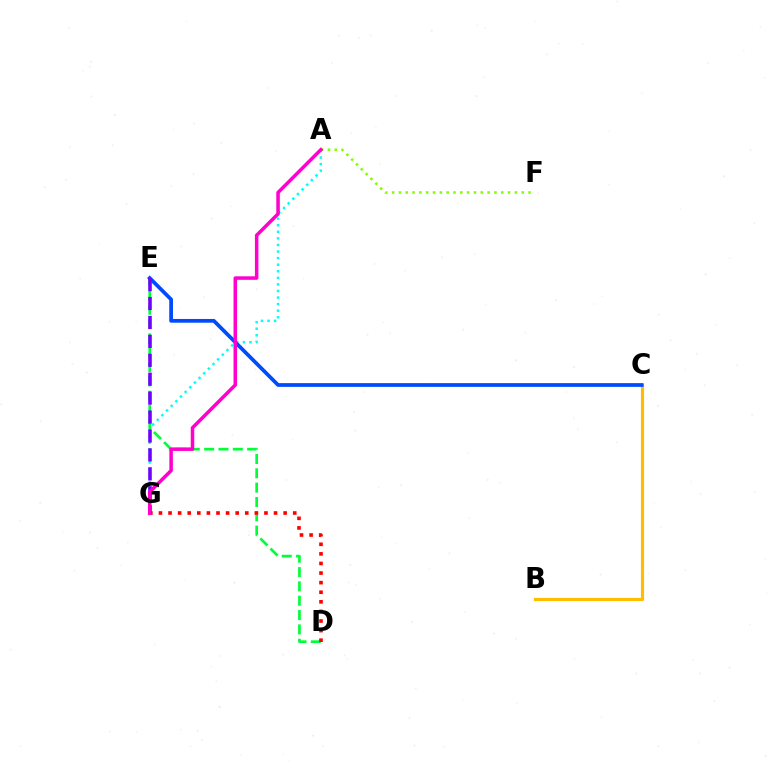{('B', 'C'): [{'color': '#ffbd00', 'line_style': 'solid', 'thickness': 2.28}], ('A', 'G'): [{'color': '#00fff6', 'line_style': 'dotted', 'thickness': 1.79}, {'color': '#ff00cf', 'line_style': 'solid', 'thickness': 2.53}], ('D', 'E'): [{'color': '#00ff39', 'line_style': 'dashed', 'thickness': 1.95}], ('D', 'G'): [{'color': '#ff0000', 'line_style': 'dotted', 'thickness': 2.61}], ('C', 'E'): [{'color': '#004bff', 'line_style': 'solid', 'thickness': 2.7}], ('A', 'F'): [{'color': '#84ff00', 'line_style': 'dotted', 'thickness': 1.85}], ('E', 'G'): [{'color': '#7200ff', 'line_style': 'dashed', 'thickness': 2.57}]}